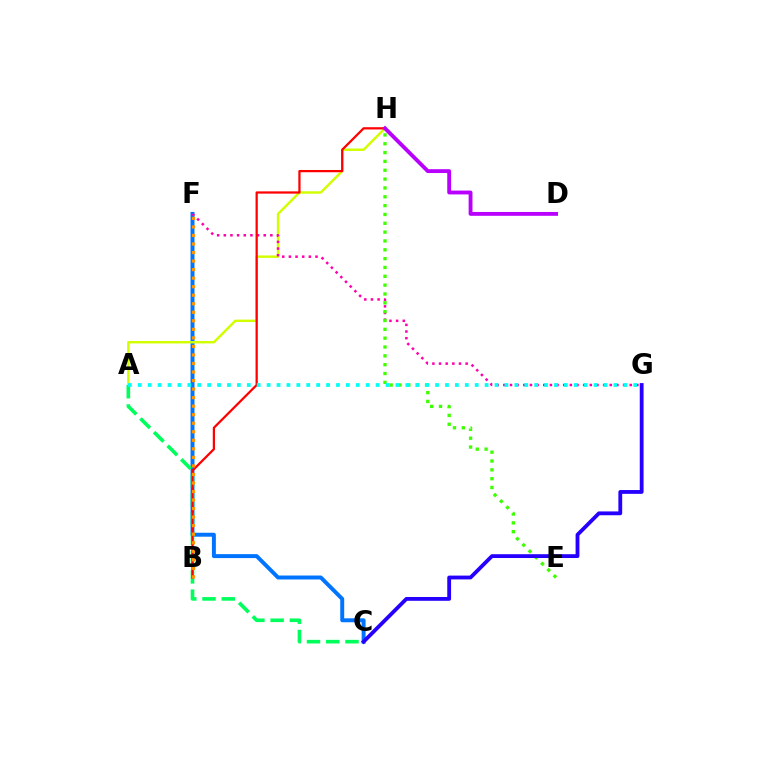{('C', 'F'): [{'color': '#0074ff', 'line_style': 'solid', 'thickness': 2.84}], ('A', 'H'): [{'color': '#d1ff00', 'line_style': 'solid', 'thickness': 1.76}], ('F', 'G'): [{'color': '#ff00ac', 'line_style': 'dotted', 'thickness': 1.81}], ('E', 'H'): [{'color': '#3dff00', 'line_style': 'dotted', 'thickness': 2.4}], ('A', 'C'): [{'color': '#00ff5c', 'line_style': 'dashed', 'thickness': 2.62}], ('B', 'H'): [{'color': '#ff0000', 'line_style': 'solid', 'thickness': 1.62}], ('B', 'F'): [{'color': '#ff9400', 'line_style': 'dotted', 'thickness': 2.32}], ('A', 'G'): [{'color': '#00fff6', 'line_style': 'dotted', 'thickness': 2.69}], ('D', 'H'): [{'color': '#b900ff', 'line_style': 'solid', 'thickness': 2.77}], ('C', 'G'): [{'color': '#2500ff', 'line_style': 'solid', 'thickness': 2.74}]}